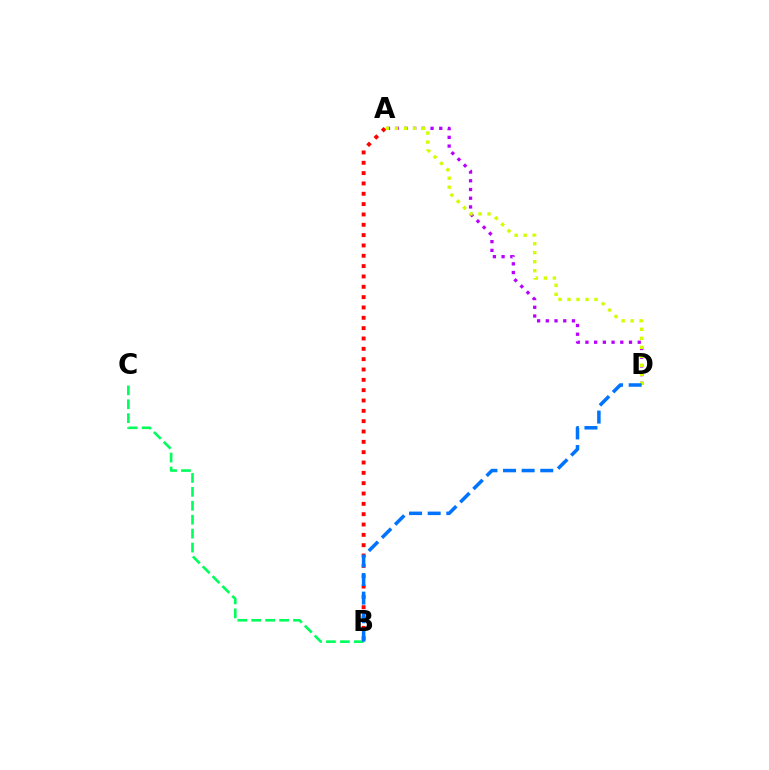{('B', 'C'): [{'color': '#00ff5c', 'line_style': 'dashed', 'thickness': 1.89}], ('A', 'D'): [{'color': '#b900ff', 'line_style': 'dotted', 'thickness': 2.37}, {'color': '#d1ff00', 'line_style': 'dotted', 'thickness': 2.45}], ('A', 'B'): [{'color': '#ff0000', 'line_style': 'dotted', 'thickness': 2.81}], ('B', 'D'): [{'color': '#0074ff', 'line_style': 'dashed', 'thickness': 2.53}]}